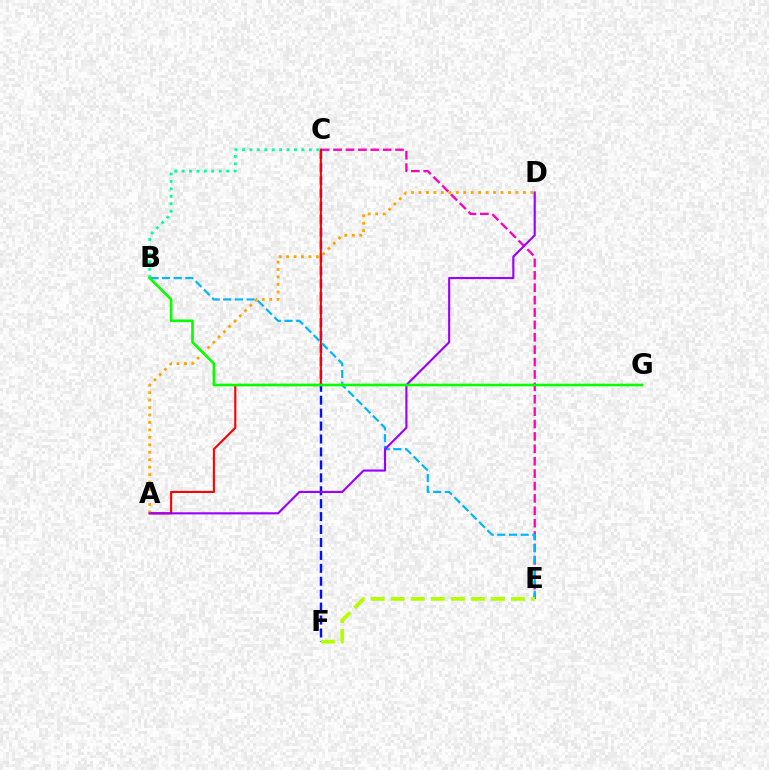{('C', 'E'): [{'color': '#ff00bd', 'line_style': 'dashed', 'thickness': 1.68}], ('C', 'F'): [{'color': '#0010ff', 'line_style': 'dashed', 'thickness': 1.76}], ('A', 'C'): [{'color': '#ff0000', 'line_style': 'solid', 'thickness': 1.51}], ('B', 'E'): [{'color': '#00b5ff', 'line_style': 'dashed', 'thickness': 1.59}], ('B', 'C'): [{'color': '#00ff9d', 'line_style': 'dotted', 'thickness': 2.02}], ('A', 'D'): [{'color': '#ffa500', 'line_style': 'dotted', 'thickness': 2.03}, {'color': '#9b00ff', 'line_style': 'solid', 'thickness': 1.53}], ('B', 'G'): [{'color': '#08ff00', 'line_style': 'solid', 'thickness': 1.89}], ('E', 'F'): [{'color': '#b3ff00', 'line_style': 'dashed', 'thickness': 2.72}]}